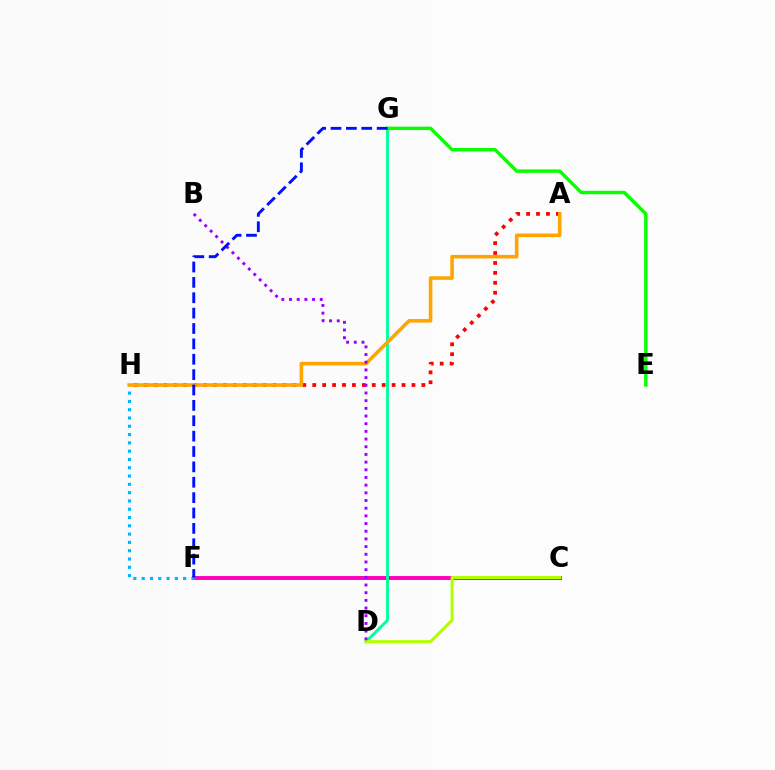{('A', 'H'): [{'color': '#ff0000', 'line_style': 'dotted', 'thickness': 2.7}, {'color': '#ffa500', 'line_style': 'solid', 'thickness': 2.57}], ('C', 'F'): [{'color': '#ff00bd', 'line_style': 'solid', 'thickness': 2.82}], ('D', 'G'): [{'color': '#00ff9d', 'line_style': 'solid', 'thickness': 2.07}], ('E', 'G'): [{'color': '#08ff00', 'line_style': 'solid', 'thickness': 2.45}], ('F', 'H'): [{'color': '#00b5ff', 'line_style': 'dotted', 'thickness': 2.25}], ('C', 'D'): [{'color': '#b3ff00', 'line_style': 'solid', 'thickness': 2.19}], ('B', 'D'): [{'color': '#9b00ff', 'line_style': 'dotted', 'thickness': 2.09}], ('F', 'G'): [{'color': '#0010ff', 'line_style': 'dashed', 'thickness': 2.09}]}